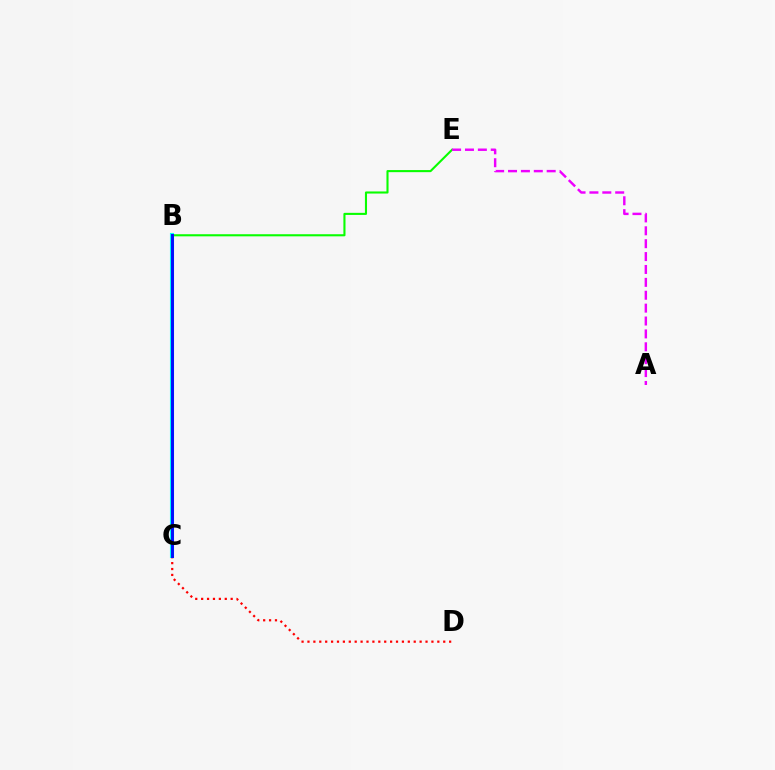{('B', 'E'): [{'color': '#08ff00', 'line_style': 'solid', 'thickness': 1.51}], ('B', 'C'): [{'color': '#00fff6', 'line_style': 'solid', 'thickness': 2.95}, {'color': '#fcf500', 'line_style': 'dashed', 'thickness': 2.12}, {'color': '#0010ff', 'line_style': 'solid', 'thickness': 2.13}], ('A', 'E'): [{'color': '#ee00ff', 'line_style': 'dashed', 'thickness': 1.75}], ('C', 'D'): [{'color': '#ff0000', 'line_style': 'dotted', 'thickness': 1.6}]}